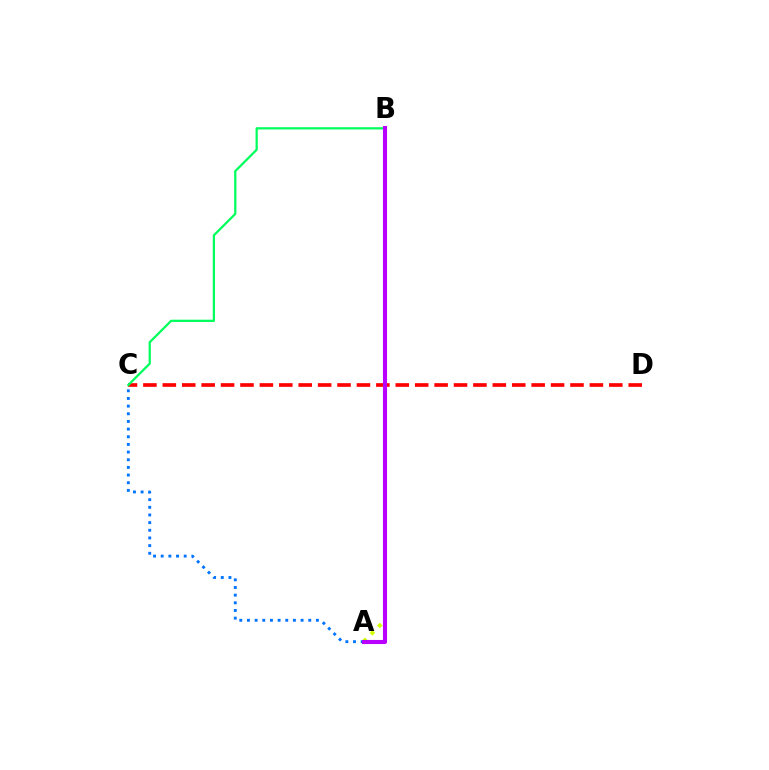{('C', 'D'): [{'color': '#ff0000', 'line_style': 'dashed', 'thickness': 2.64}], ('A', 'C'): [{'color': '#0074ff', 'line_style': 'dotted', 'thickness': 2.08}], ('A', 'B'): [{'color': '#d1ff00', 'line_style': 'dotted', 'thickness': 2.84}, {'color': '#b900ff', 'line_style': 'solid', 'thickness': 2.95}], ('B', 'C'): [{'color': '#00ff5c', 'line_style': 'solid', 'thickness': 1.62}]}